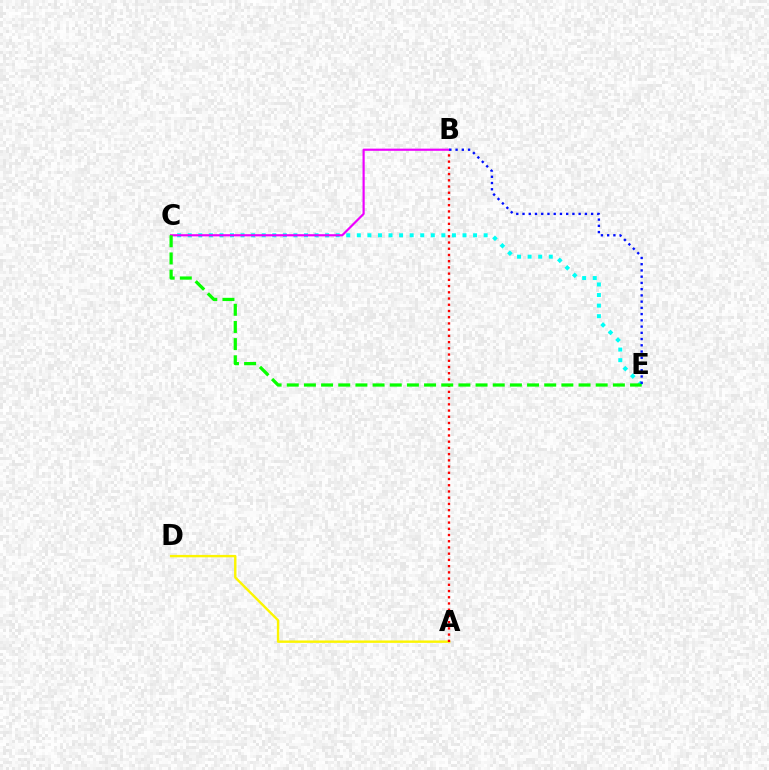{('C', 'E'): [{'color': '#00fff6', 'line_style': 'dotted', 'thickness': 2.87}, {'color': '#08ff00', 'line_style': 'dashed', 'thickness': 2.33}], ('A', 'D'): [{'color': '#fcf500', 'line_style': 'solid', 'thickness': 1.73}], ('A', 'B'): [{'color': '#ff0000', 'line_style': 'dotted', 'thickness': 1.69}], ('B', 'C'): [{'color': '#ee00ff', 'line_style': 'solid', 'thickness': 1.56}], ('B', 'E'): [{'color': '#0010ff', 'line_style': 'dotted', 'thickness': 1.69}]}